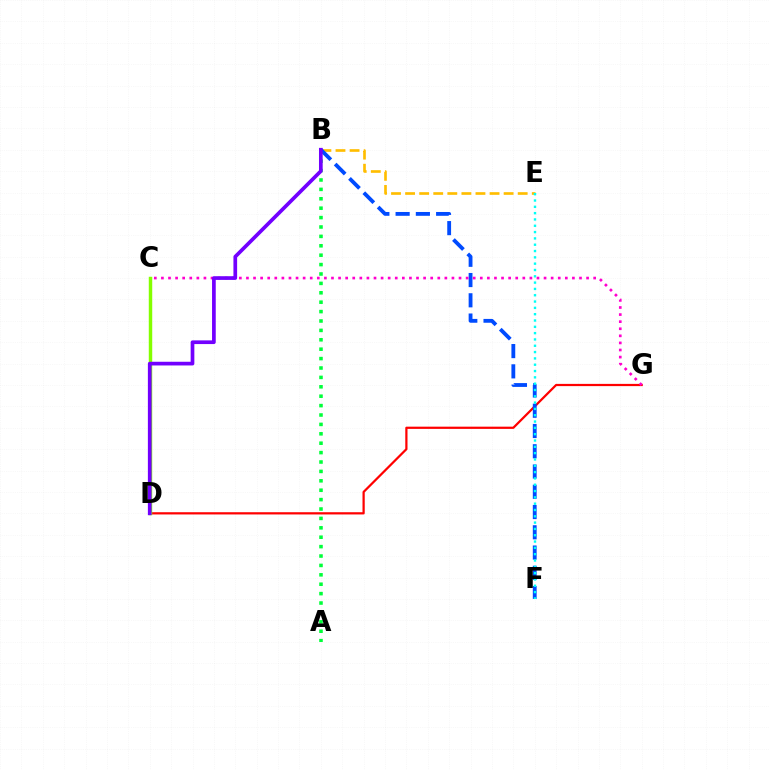{('B', 'E'): [{'color': '#ffbd00', 'line_style': 'dashed', 'thickness': 1.91}], ('A', 'B'): [{'color': '#00ff39', 'line_style': 'dotted', 'thickness': 2.55}], ('D', 'G'): [{'color': '#ff0000', 'line_style': 'solid', 'thickness': 1.6}], ('B', 'F'): [{'color': '#004bff', 'line_style': 'dashed', 'thickness': 2.75}], ('E', 'F'): [{'color': '#00fff6', 'line_style': 'dotted', 'thickness': 1.72}], ('C', 'D'): [{'color': '#84ff00', 'line_style': 'solid', 'thickness': 2.49}], ('C', 'G'): [{'color': '#ff00cf', 'line_style': 'dotted', 'thickness': 1.93}], ('B', 'D'): [{'color': '#7200ff', 'line_style': 'solid', 'thickness': 2.66}]}